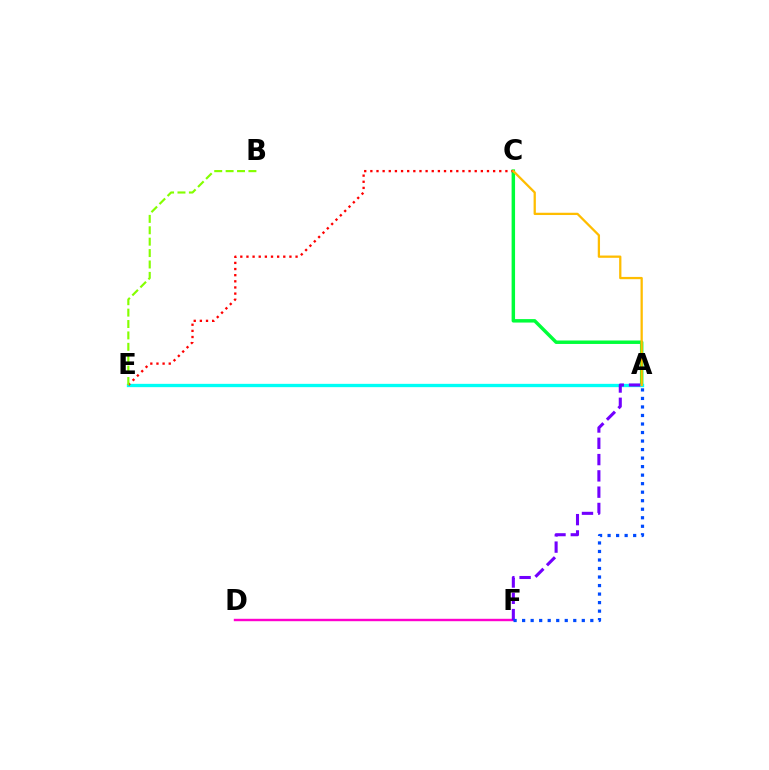{('A', 'C'): [{'color': '#00ff39', 'line_style': 'solid', 'thickness': 2.49}, {'color': '#ffbd00', 'line_style': 'solid', 'thickness': 1.64}], ('A', 'E'): [{'color': '#00fff6', 'line_style': 'solid', 'thickness': 2.39}], ('C', 'E'): [{'color': '#ff0000', 'line_style': 'dotted', 'thickness': 1.67}], ('D', 'F'): [{'color': '#ff00cf', 'line_style': 'solid', 'thickness': 1.74}], ('A', 'F'): [{'color': '#7200ff', 'line_style': 'dashed', 'thickness': 2.21}, {'color': '#004bff', 'line_style': 'dotted', 'thickness': 2.32}], ('B', 'E'): [{'color': '#84ff00', 'line_style': 'dashed', 'thickness': 1.55}]}